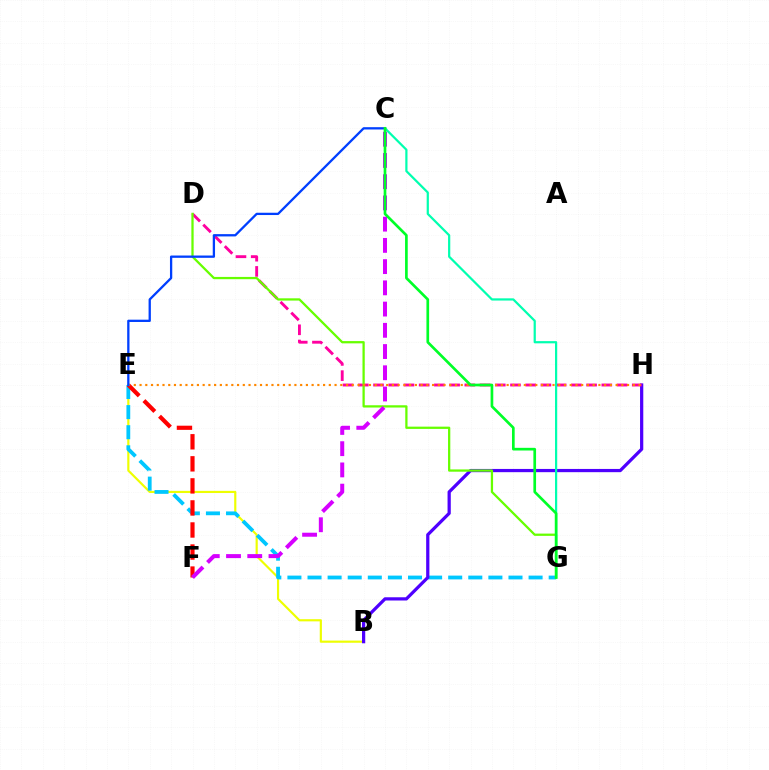{('B', 'E'): [{'color': '#eeff00', 'line_style': 'solid', 'thickness': 1.56}], ('E', 'G'): [{'color': '#00c7ff', 'line_style': 'dashed', 'thickness': 2.73}], ('B', 'H'): [{'color': '#4f00ff', 'line_style': 'solid', 'thickness': 2.33}], ('E', 'F'): [{'color': '#ff0000', 'line_style': 'dashed', 'thickness': 3.0}], ('D', 'H'): [{'color': '#ff00a0', 'line_style': 'dashed', 'thickness': 2.07}], ('D', 'G'): [{'color': '#66ff00', 'line_style': 'solid', 'thickness': 1.63}], ('C', 'G'): [{'color': '#00ffaf', 'line_style': 'solid', 'thickness': 1.59}, {'color': '#00ff27', 'line_style': 'solid', 'thickness': 1.93}], ('E', 'H'): [{'color': '#ff8800', 'line_style': 'dotted', 'thickness': 1.56}], ('C', 'F'): [{'color': '#d600ff', 'line_style': 'dashed', 'thickness': 2.88}], ('C', 'E'): [{'color': '#003fff', 'line_style': 'solid', 'thickness': 1.65}]}